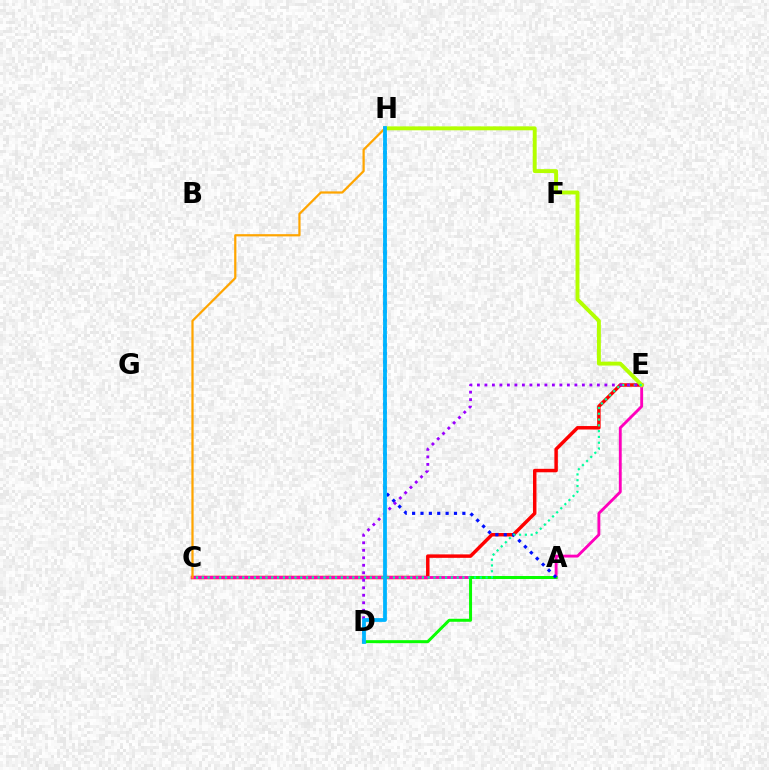{('C', 'E'): [{'color': '#ff0000', 'line_style': 'solid', 'thickness': 2.49}, {'color': '#ff00bd', 'line_style': 'solid', 'thickness': 2.06}, {'color': '#00ff9d', 'line_style': 'dotted', 'thickness': 1.57}], ('A', 'D'): [{'color': '#08ff00', 'line_style': 'solid', 'thickness': 2.15}], ('E', 'H'): [{'color': '#b3ff00', 'line_style': 'solid', 'thickness': 2.81}], ('A', 'H'): [{'color': '#0010ff', 'line_style': 'dotted', 'thickness': 2.28}], ('D', 'E'): [{'color': '#9b00ff', 'line_style': 'dotted', 'thickness': 2.04}], ('C', 'H'): [{'color': '#ffa500', 'line_style': 'solid', 'thickness': 1.61}], ('D', 'H'): [{'color': '#00b5ff', 'line_style': 'solid', 'thickness': 2.72}]}